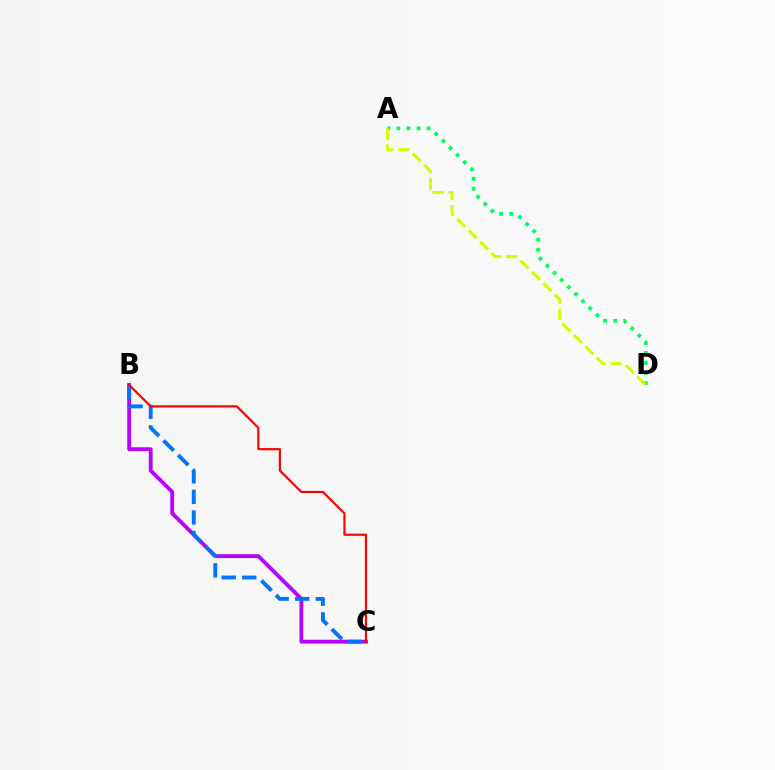{('A', 'D'): [{'color': '#00ff5c', 'line_style': 'dotted', 'thickness': 2.73}, {'color': '#d1ff00', 'line_style': 'dashed', 'thickness': 2.19}], ('B', 'C'): [{'color': '#b900ff', 'line_style': 'solid', 'thickness': 2.76}, {'color': '#0074ff', 'line_style': 'dashed', 'thickness': 2.8}, {'color': '#ff0000', 'line_style': 'solid', 'thickness': 1.58}]}